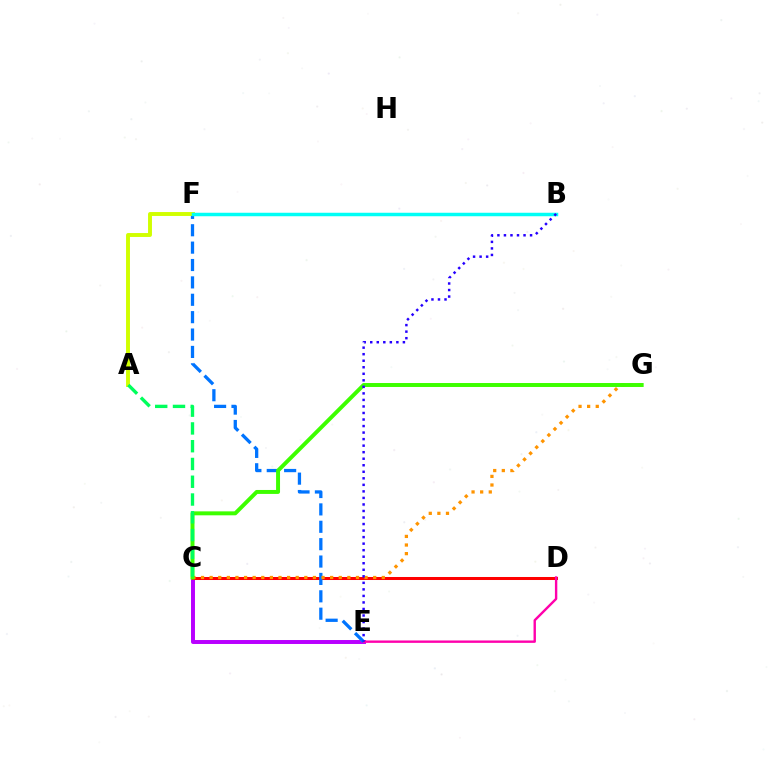{('C', 'E'): [{'color': '#b900ff', 'line_style': 'solid', 'thickness': 2.85}], ('C', 'D'): [{'color': '#ff0000', 'line_style': 'solid', 'thickness': 2.17}], ('D', 'E'): [{'color': '#ff00ac', 'line_style': 'solid', 'thickness': 1.72}], ('E', 'F'): [{'color': '#0074ff', 'line_style': 'dashed', 'thickness': 2.36}], ('C', 'G'): [{'color': '#ff9400', 'line_style': 'dotted', 'thickness': 2.34}, {'color': '#3dff00', 'line_style': 'solid', 'thickness': 2.85}], ('A', 'F'): [{'color': '#d1ff00', 'line_style': 'solid', 'thickness': 2.82}], ('B', 'F'): [{'color': '#00fff6', 'line_style': 'solid', 'thickness': 2.51}], ('B', 'E'): [{'color': '#2500ff', 'line_style': 'dotted', 'thickness': 1.77}], ('A', 'C'): [{'color': '#00ff5c', 'line_style': 'dashed', 'thickness': 2.41}]}